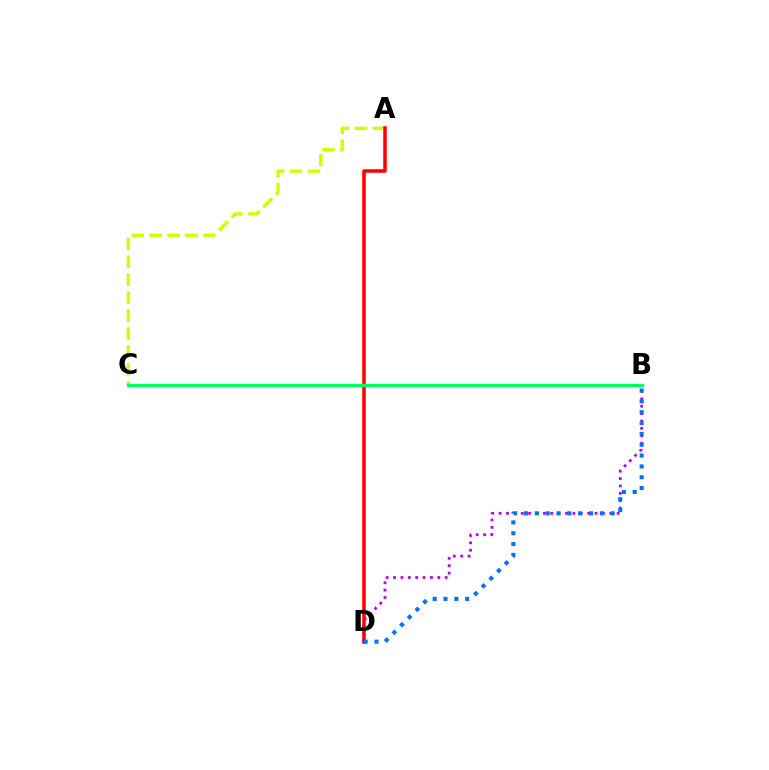{('A', 'C'): [{'color': '#d1ff00', 'line_style': 'dashed', 'thickness': 2.44}], ('B', 'D'): [{'color': '#b900ff', 'line_style': 'dotted', 'thickness': 2.0}, {'color': '#0074ff', 'line_style': 'dotted', 'thickness': 2.95}], ('A', 'D'): [{'color': '#ff0000', 'line_style': 'solid', 'thickness': 2.54}], ('B', 'C'): [{'color': '#00ff5c', 'line_style': 'solid', 'thickness': 2.37}]}